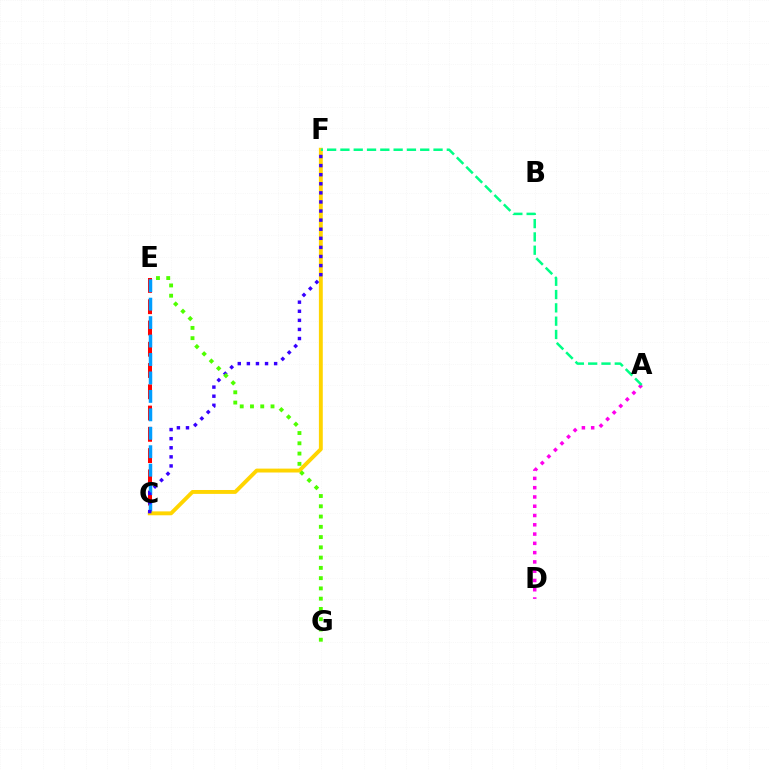{('C', 'E'): [{'color': '#ff0000', 'line_style': 'dashed', 'thickness': 2.89}, {'color': '#009eff', 'line_style': 'dashed', 'thickness': 2.51}], ('C', 'F'): [{'color': '#ffd500', 'line_style': 'solid', 'thickness': 2.8}, {'color': '#3700ff', 'line_style': 'dotted', 'thickness': 2.47}], ('A', 'D'): [{'color': '#ff00ed', 'line_style': 'dotted', 'thickness': 2.52}], ('E', 'G'): [{'color': '#4fff00', 'line_style': 'dotted', 'thickness': 2.79}], ('A', 'F'): [{'color': '#00ff86', 'line_style': 'dashed', 'thickness': 1.81}]}